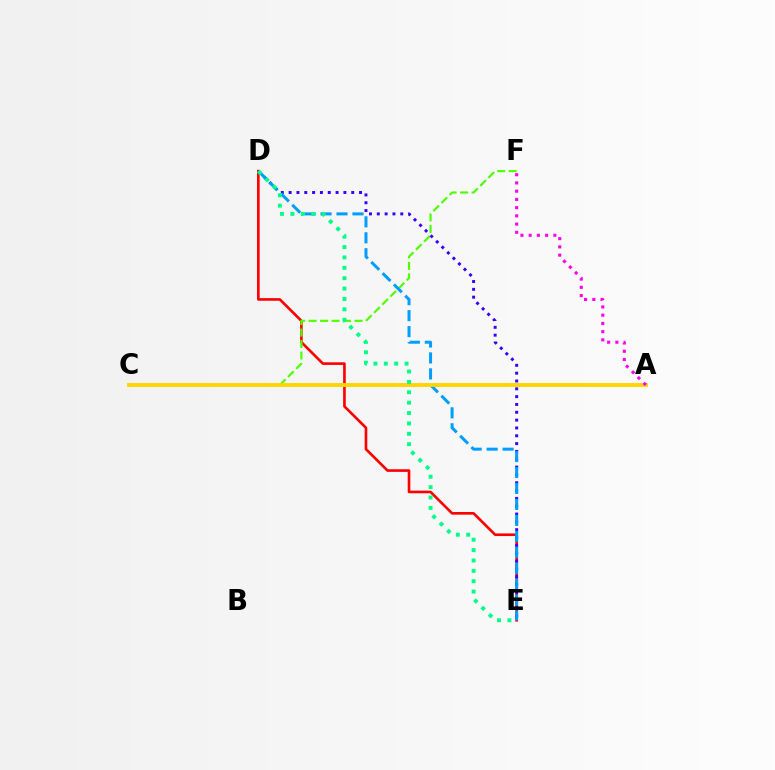{('D', 'E'): [{'color': '#ff0000', 'line_style': 'solid', 'thickness': 1.9}, {'color': '#3700ff', 'line_style': 'dotted', 'thickness': 2.13}, {'color': '#009eff', 'line_style': 'dashed', 'thickness': 2.17}, {'color': '#00ff86', 'line_style': 'dotted', 'thickness': 2.82}], ('C', 'F'): [{'color': '#4fff00', 'line_style': 'dashed', 'thickness': 1.56}], ('A', 'C'): [{'color': '#ffd500', 'line_style': 'solid', 'thickness': 2.8}], ('A', 'F'): [{'color': '#ff00ed', 'line_style': 'dotted', 'thickness': 2.24}]}